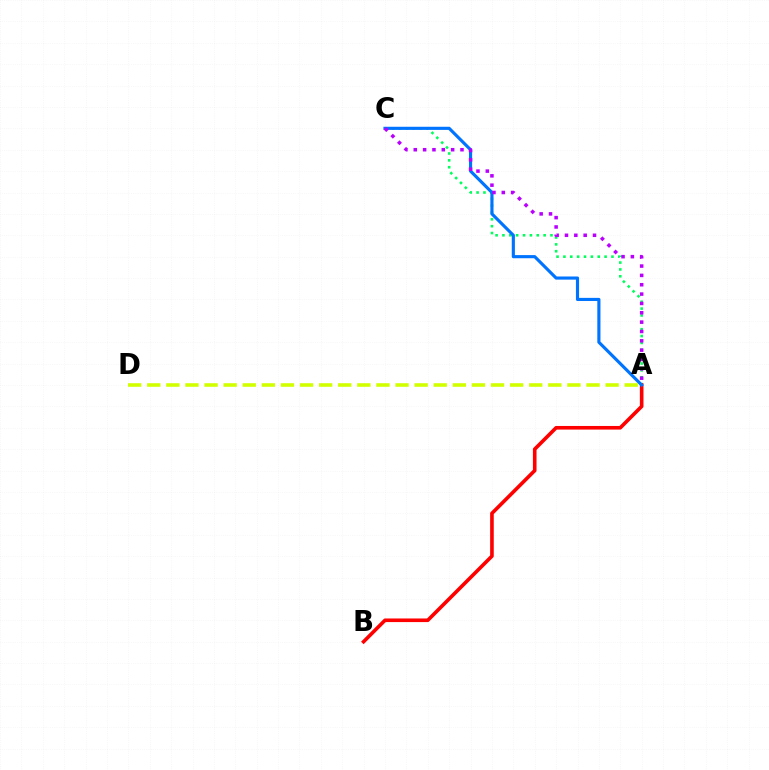{('A', 'C'): [{'color': '#00ff5c', 'line_style': 'dotted', 'thickness': 1.86}, {'color': '#0074ff', 'line_style': 'solid', 'thickness': 2.26}, {'color': '#b900ff', 'line_style': 'dotted', 'thickness': 2.54}], ('A', 'B'): [{'color': '#ff0000', 'line_style': 'solid', 'thickness': 2.6}], ('A', 'D'): [{'color': '#d1ff00', 'line_style': 'dashed', 'thickness': 2.59}]}